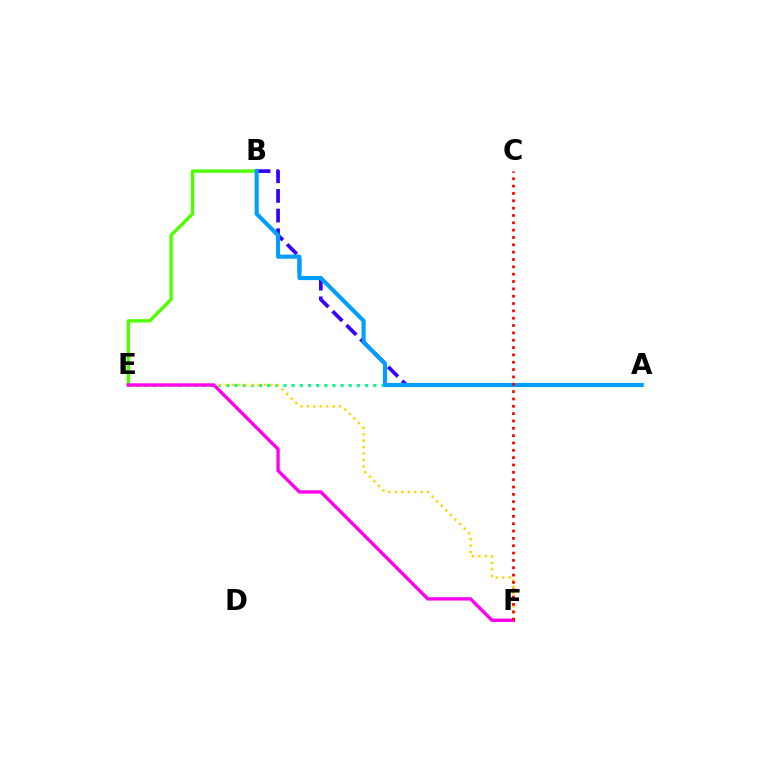{('A', 'E'): [{'color': '#00ff86', 'line_style': 'dotted', 'thickness': 2.22}], ('B', 'E'): [{'color': '#4fff00', 'line_style': 'solid', 'thickness': 2.43}], ('A', 'B'): [{'color': '#3700ff', 'line_style': 'dashed', 'thickness': 2.67}, {'color': '#009eff', 'line_style': 'solid', 'thickness': 2.96}], ('E', 'F'): [{'color': '#ffd500', 'line_style': 'dotted', 'thickness': 1.75}, {'color': '#ff00ed', 'line_style': 'solid', 'thickness': 2.41}], ('C', 'F'): [{'color': '#ff0000', 'line_style': 'dotted', 'thickness': 1.99}]}